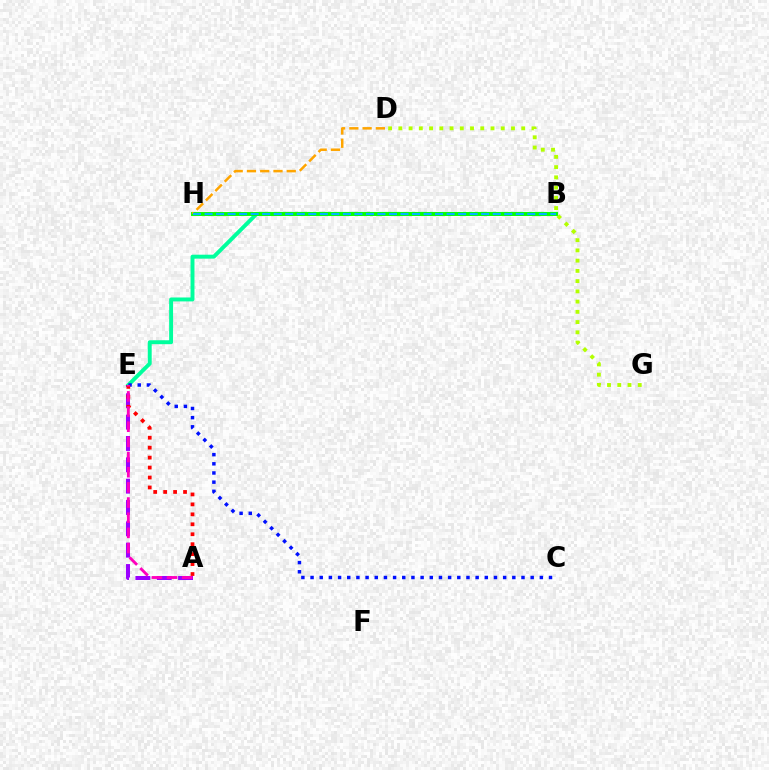{('B', 'E'): [{'color': '#00ff9d', 'line_style': 'solid', 'thickness': 2.83}], ('A', 'E'): [{'color': '#9b00ff', 'line_style': 'dashed', 'thickness': 2.9}, {'color': '#ff0000', 'line_style': 'dotted', 'thickness': 2.7}, {'color': '#ff00bd', 'line_style': 'dashed', 'thickness': 2.06}], ('C', 'E'): [{'color': '#0010ff', 'line_style': 'dotted', 'thickness': 2.49}], ('B', 'H'): [{'color': '#08ff00', 'line_style': 'solid', 'thickness': 2.82}, {'color': '#00b5ff', 'line_style': 'dashed', 'thickness': 1.57}], ('D', 'G'): [{'color': '#b3ff00', 'line_style': 'dotted', 'thickness': 2.78}], ('D', 'H'): [{'color': '#ffa500', 'line_style': 'dashed', 'thickness': 1.8}]}